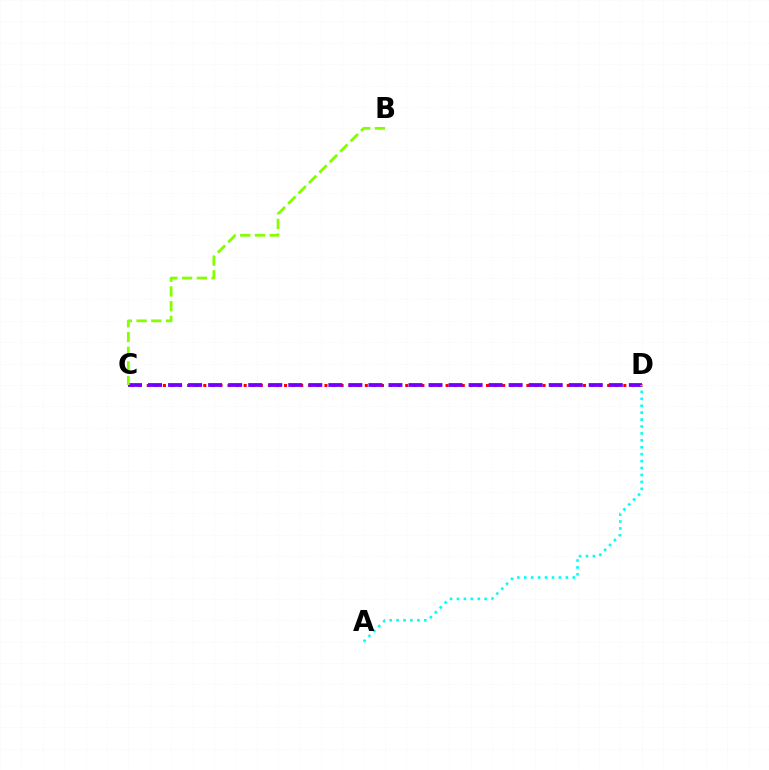{('C', 'D'): [{'color': '#ff0000', 'line_style': 'dotted', 'thickness': 2.19}, {'color': '#7200ff', 'line_style': 'dashed', 'thickness': 2.72}], ('A', 'D'): [{'color': '#00fff6', 'line_style': 'dotted', 'thickness': 1.88}], ('B', 'C'): [{'color': '#84ff00', 'line_style': 'dashed', 'thickness': 2.0}]}